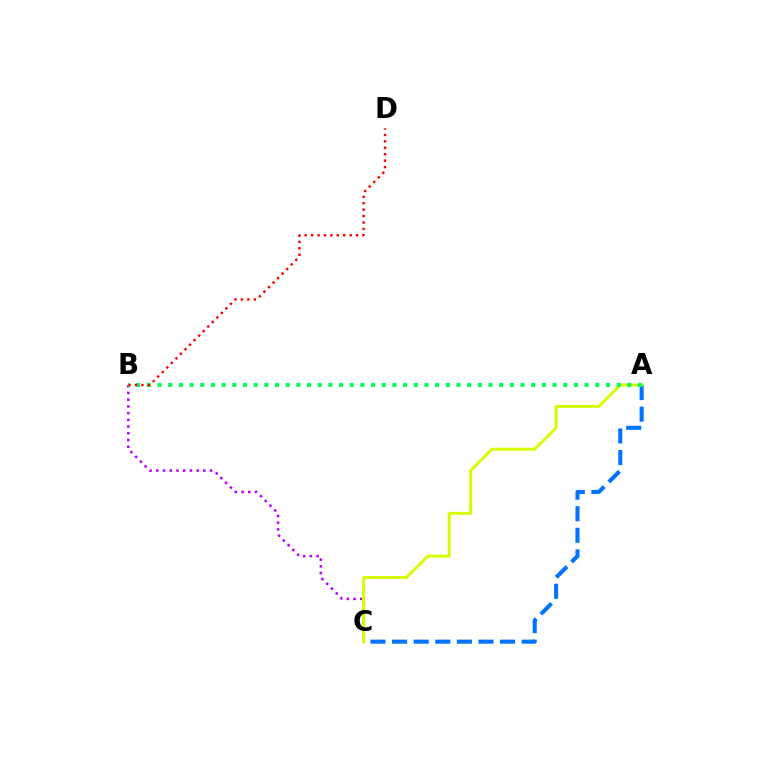{('A', 'C'): [{'color': '#0074ff', 'line_style': 'dashed', 'thickness': 2.93}, {'color': '#d1ff00', 'line_style': 'solid', 'thickness': 2.12}], ('B', 'C'): [{'color': '#b900ff', 'line_style': 'dotted', 'thickness': 1.83}], ('A', 'B'): [{'color': '#00ff5c', 'line_style': 'dotted', 'thickness': 2.9}], ('B', 'D'): [{'color': '#ff0000', 'line_style': 'dotted', 'thickness': 1.75}]}